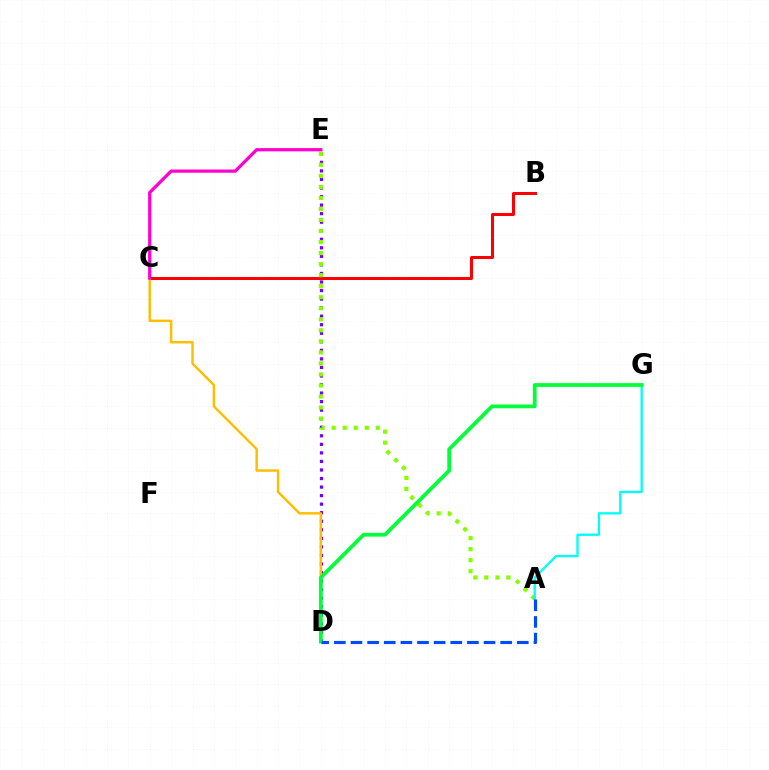{('D', 'E'): [{'color': '#7200ff', 'line_style': 'dotted', 'thickness': 2.32}], ('B', 'C'): [{'color': '#ff0000', 'line_style': 'solid', 'thickness': 2.18}], ('C', 'D'): [{'color': '#ffbd00', 'line_style': 'solid', 'thickness': 1.76}], ('A', 'E'): [{'color': '#84ff00', 'line_style': 'dotted', 'thickness': 3.0}], ('A', 'G'): [{'color': '#00fff6', 'line_style': 'solid', 'thickness': 1.68}], ('D', 'G'): [{'color': '#00ff39', 'line_style': 'solid', 'thickness': 2.7}], ('C', 'E'): [{'color': '#ff00cf', 'line_style': 'solid', 'thickness': 2.33}], ('A', 'D'): [{'color': '#004bff', 'line_style': 'dashed', 'thickness': 2.26}]}